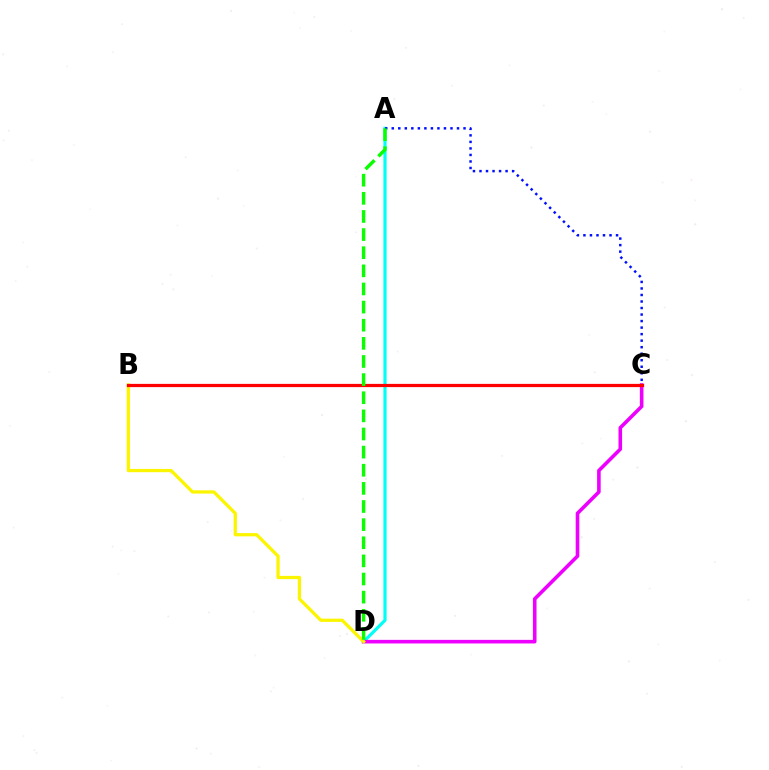{('A', 'D'): [{'color': '#00fff6', 'line_style': 'solid', 'thickness': 2.28}, {'color': '#08ff00', 'line_style': 'dashed', 'thickness': 2.46}], ('C', 'D'): [{'color': '#ee00ff', 'line_style': 'solid', 'thickness': 2.58}], ('B', 'D'): [{'color': '#fcf500', 'line_style': 'solid', 'thickness': 2.34}], ('A', 'C'): [{'color': '#0010ff', 'line_style': 'dotted', 'thickness': 1.77}], ('B', 'C'): [{'color': '#ff0000', 'line_style': 'solid', 'thickness': 2.33}]}